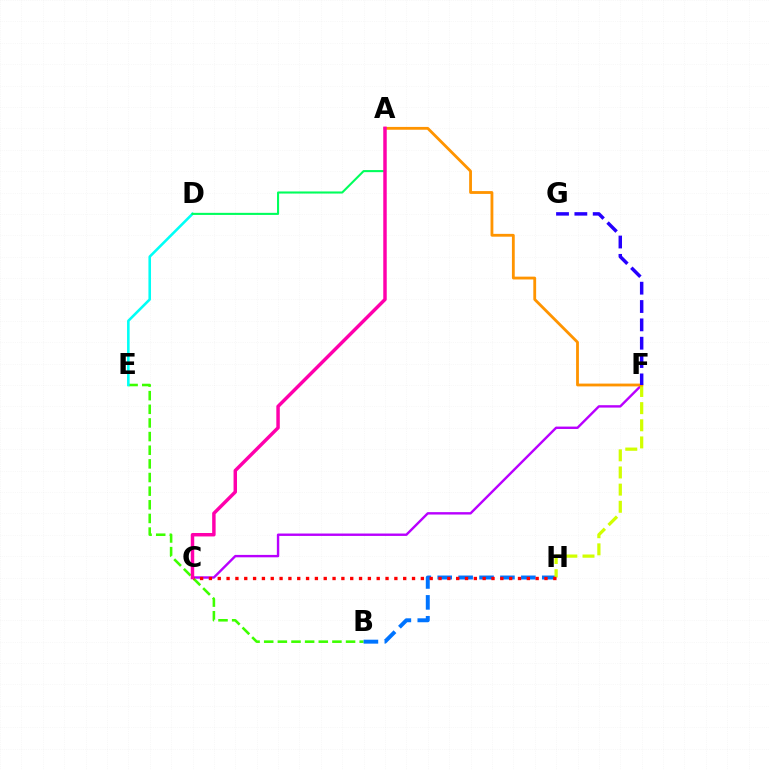{('C', 'F'): [{'color': '#b900ff', 'line_style': 'solid', 'thickness': 1.73}], ('B', 'E'): [{'color': '#3dff00', 'line_style': 'dashed', 'thickness': 1.85}], ('B', 'H'): [{'color': '#0074ff', 'line_style': 'dashed', 'thickness': 2.84}], ('F', 'H'): [{'color': '#d1ff00', 'line_style': 'dashed', 'thickness': 2.33}], ('D', 'E'): [{'color': '#00fff6', 'line_style': 'solid', 'thickness': 1.86}], ('A', 'D'): [{'color': '#00ff5c', 'line_style': 'solid', 'thickness': 1.5}], ('A', 'F'): [{'color': '#ff9400', 'line_style': 'solid', 'thickness': 2.03}], ('C', 'H'): [{'color': '#ff0000', 'line_style': 'dotted', 'thickness': 2.4}], ('A', 'C'): [{'color': '#ff00ac', 'line_style': 'solid', 'thickness': 2.49}], ('F', 'G'): [{'color': '#2500ff', 'line_style': 'dashed', 'thickness': 2.49}]}